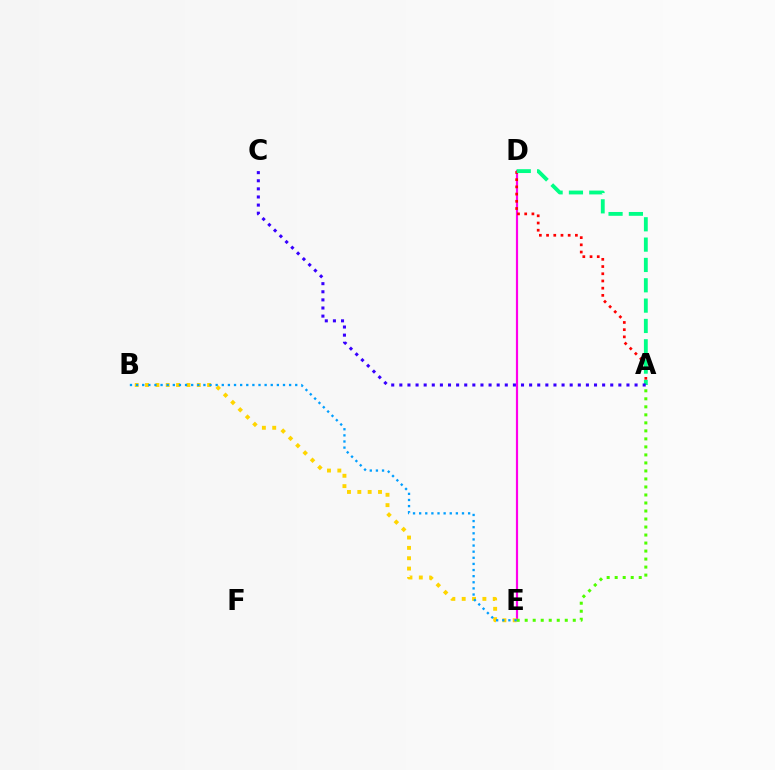{('D', 'E'): [{'color': '#ff00ed', 'line_style': 'solid', 'thickness': 1.57}], ('B', 'E'): [{'color': '#ffd500', 'line_style': 'dotted', 'thickness': 2.81}, {'color': '#009eff', 'line_style': 'dotted', 'thickness': 1.66}], ('A', 'E'): [{'color': '#4fff00', 'line_style': 'dotted', 'thickness': 2.18}], ('A', 'D'): [{'color': '#ff0000', 'line_style': 'dotted', 'thickness': 1.96}, {'color': '#00ff86', 'line_style': 'dashed', 'thickness': 2.76}], ('A', 'C'): [{'color': '#3700ff', 'line_style': 'dotted', 'thickness': 2.2}]}